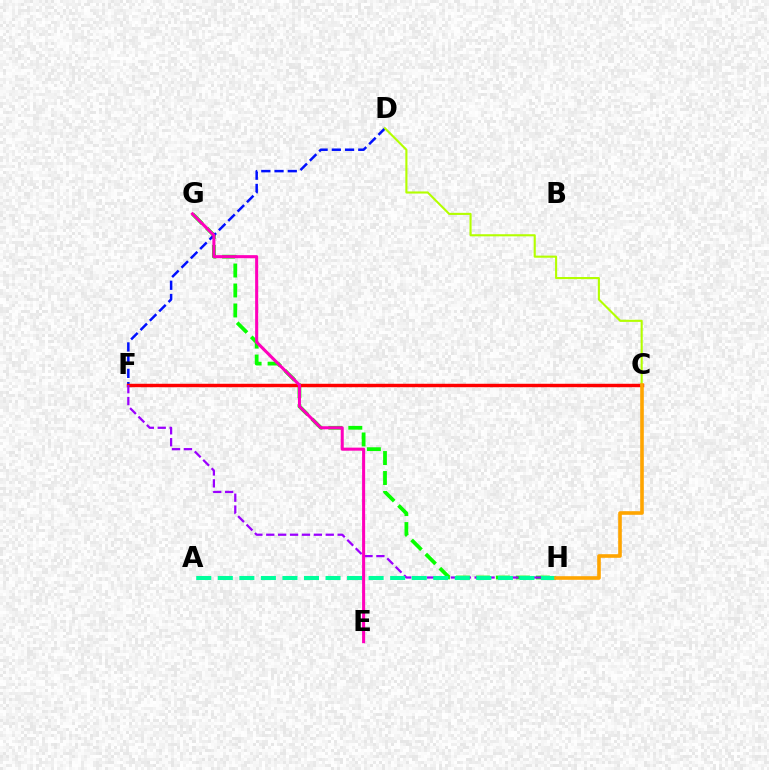{('G', 'H'): [{'color': '#08ff00', 'line_style': 'dashed', 'thickness': 2.71}], ('D', 'F'): [{'color': '#0010ff', 'line_style': 'dashed', 'thickness': 1.8}], ('C', 'F'): [{'color': '#00b5ff', 'line_style': 'dotted', 'thickness': 1.8}, {'color': '#ff0000', 'line_style': 'solid', 'thickness': 2.47}], ('C', 'D'): [{'color': '#b3ff00', 'line_style': 'solid', 'thickness': 1.52}], ('F', 'H'): [{'color': '#9b00ff', 'line_style': 'dashed', 'thickness': 1.62}], ('A', 'H'): [{'color': '#00ff9d', 'line_style': 'dashed', 'thickness': 2.93}], ('C', 'H'): [{'color': '#ffa500', 'line_style': 'solid', 'thickness': 2.6}], ('E', 'G'): [{'color': '#ff00bd', 'line_style': 'solid', 'thickness': 2.2}]}